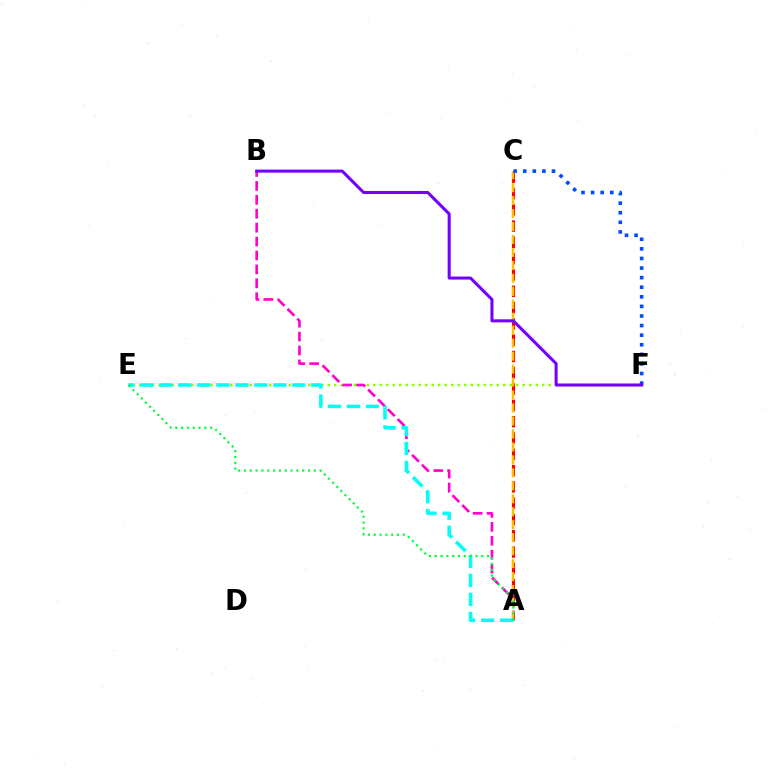{('A', 'C'): [{'color': '#ff0000', 'line_style': 'dashed', 'thickness': 2.21}, {'color': '#ffbd00', 'line_style': 'dashed', 'thickness': 1.76}], ('E', 'F'): [{'color': '#84ff00', 'line_style': 'dotted', 'thickness': 1.77}], ('A', 'B'): [{'color': '#ff00cf', 'line_style': 'dashed', 'thickness': 1.89}], ('A', 'E'): [{'color': '#00fff6', 'line_style': 'dashed', 'thickness': 2.58}, {'color': '#00ff39', 'line_style': 'dotted', 'thickness': 1.58}], ('C', 'F'): [{'color': '#004bff', 'line_style': 'dotted', 'thickness': 2.6}], ('B', 'F'): [{'color': '#7200ff', 'line_style': 'solid', 'thickness': 2.18}]}